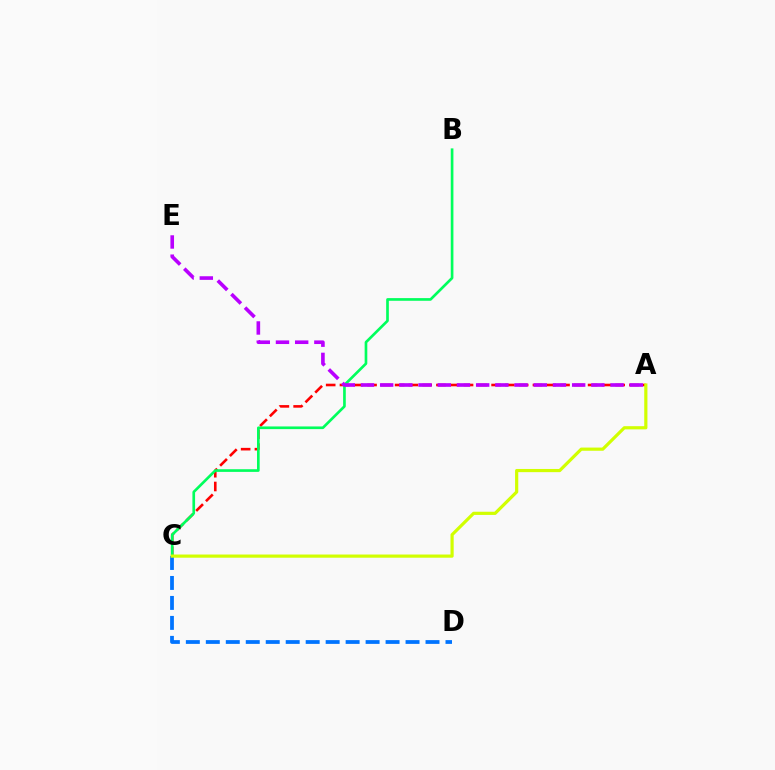{('A', 'C'): [{'color': '#ff0000', 'line_style': 'dashed', 'thickness': 1.87}, {'color': '#d1ff00', 'line_style': 'solid', 'thickness': 2.29}], ('B', 'C'): [{'color': '#00ff5c', 'line_style': 'solid', 'thickness': 1.92}], ('C', 'D'): [{'color': '#0074ff', 'line_style': 'dashed', 'thickness': 2.71}], ('A', 'E'): [{'color': '#b900ff', 'line_style': 'dashed', 'thickness': 2.61}]}